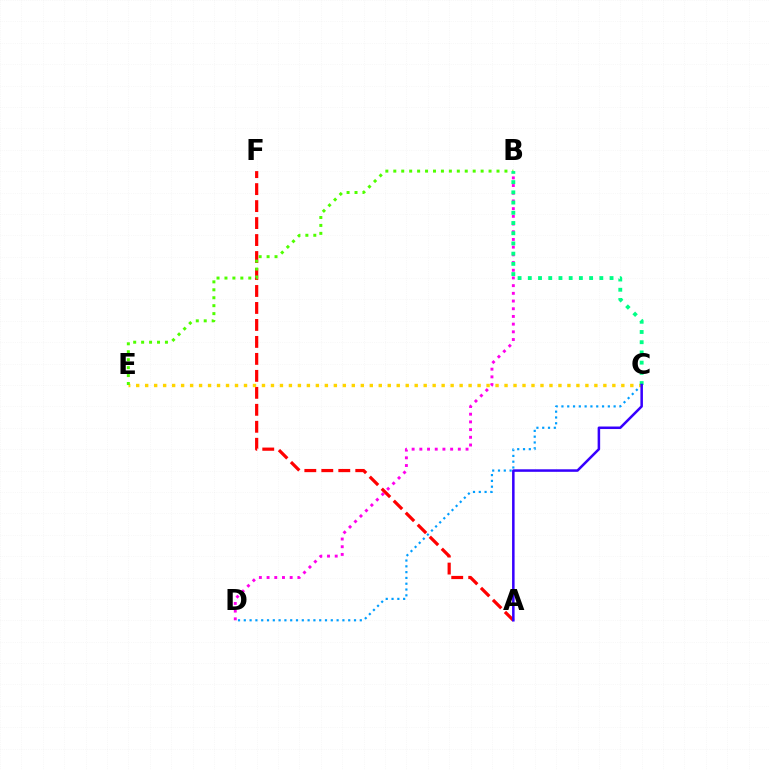{('B', 'D'): [{'color': '#ff00ed', 'line_style': 'dotted', 'thickness': 2.09}], ('A', 'F'): [{'color': '#ff0000', 'line_style': 'dashed', 'thickness': 2.31}], ('C', 'D'): [{'color': '#009eff', 'line_style': 'dotted', 'thickness': 1.58}], ('C', 'E'): [{'color': '#ffd500', 'line_style': 'dotted', 'thickness': 2.44}], ('B', 'E'): [{'color': '#4fff00', 'line_style': 'dotted', 'thickness': 2.16}], ('B', 'C'): [{'color': '#00ff86', 'line_style': 'dotted', 'thickness': 2.78}], ('A', 'C'): [{'color': '#3700ff', 'line_style': 'solid', 'thickness': 1.82}]}